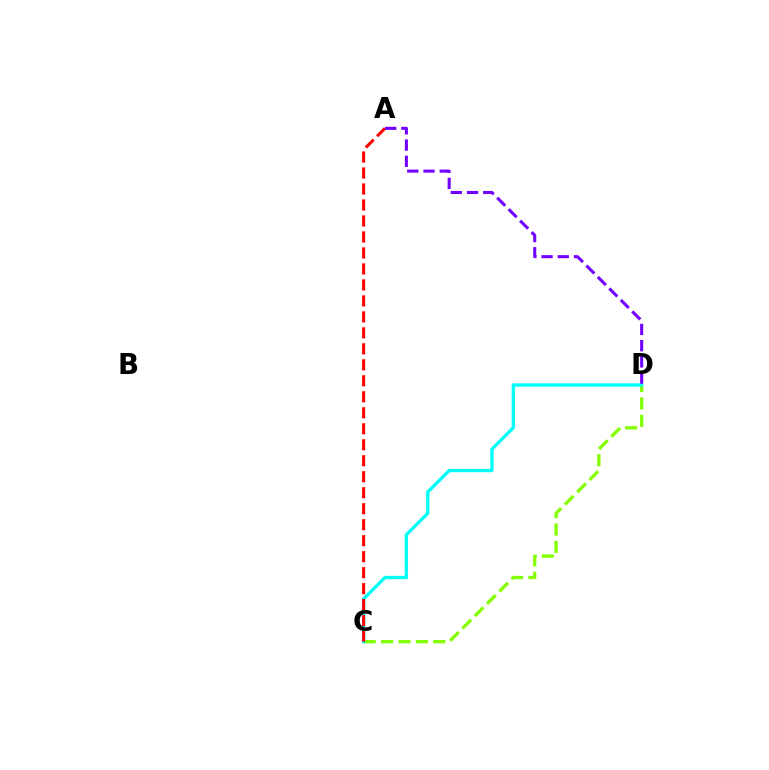{('C', 'D'): [{'color': '#84ff00', 'line_style': 'dashed', 'thickness': 2.36}, {'color': '#00fff6', 'line_style': 'solid', 'thickness': 2.39}], ('A', 'C'): [{'color': '#ff0000', 'line_style': 'dashed', 'thickness': 2.17}], ('A', 'D'): [{'color': '#7200ff', 'line_style': 'dashed', 'thickness': 2.2}]}